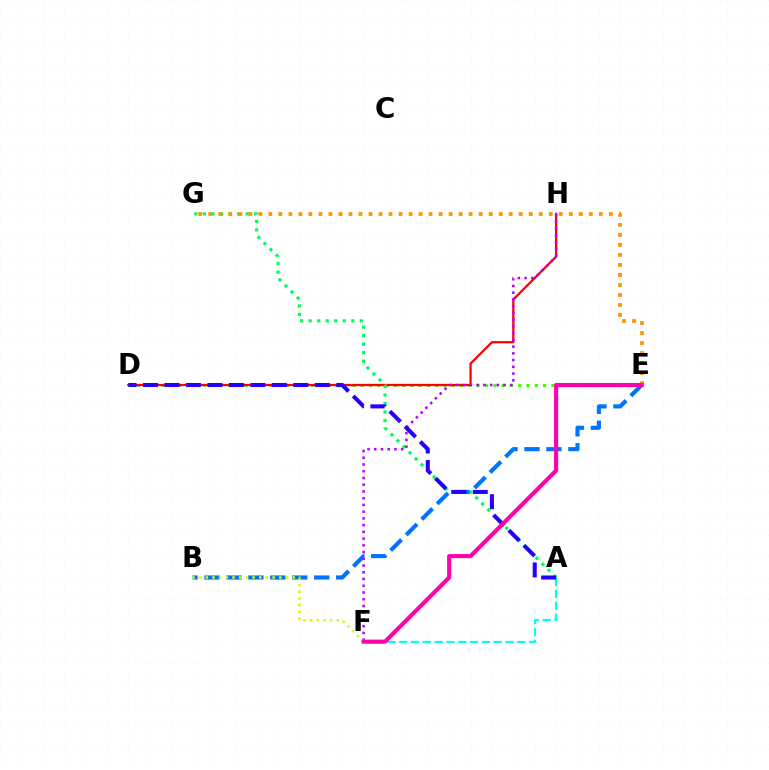{('A', 'F'): [{'color': '#00fff6', 'line_style': 'dashed', 'thickness': 1.61}], ('D', 'E'): [{'color': '#3dff00', 'line_style': 'dotted', 'thickness': 2.25}], ('D', 'H'): [{'color': '#ff0000', 'line_style': 'solid', 'thickness': 1.64}], ('A', 'G'): [{'color': '#00ff5c', 'line_style': 'dotted', 'thickness': 2.32}], ('B', 'E'): [{'color': '#0074ff', 'line_style': 'dashed', 'thickness': 2.98}], ('E', 'G'): [{'color': '#ff9400', 'line_style': 'dotted', 'thickness': 2.72}], ('F', 'H'): [{'color': '#b900ff', 'line_style': 'dotted', 'thickness': 1.83}], ('A', 'D'): [{'color': '#2500ff', 'line_style': 'dashed', 'thickness': 2.92}], ('B', 'F'): [{'color': '#d1ff00', 'line_style': 'dotted', 'thickness': 1.82}], ('E', 'F'): [{'color': '#ff00ac', 'line_style': 'solid', 'thickness': 2.95}]}